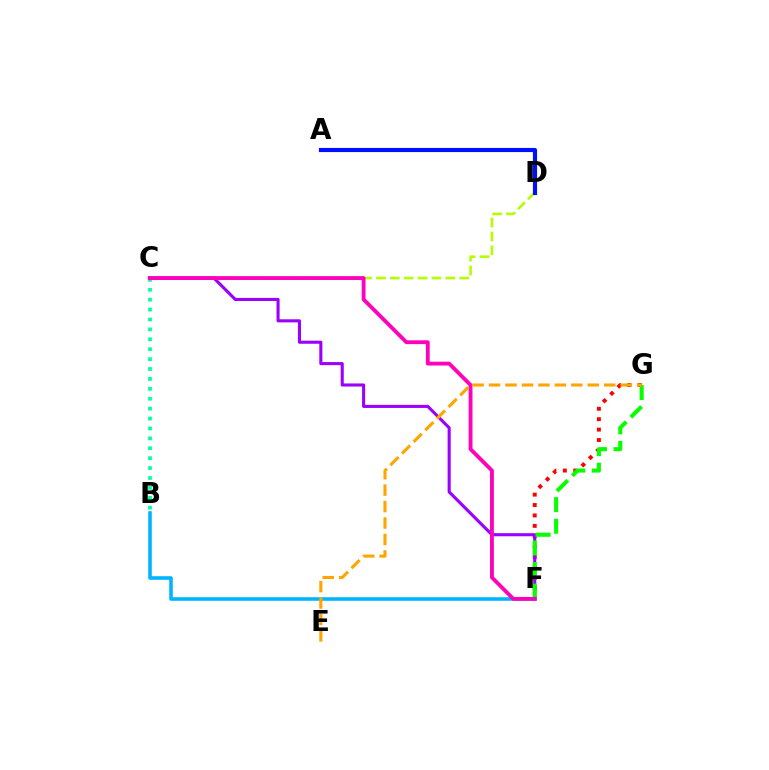{('B', 'C'): [{'color': '#00ff9d', 'line_style': 'dotted', 'thickness': 2.69}], ('F', 'G'): [{'color': '#ff0000', 'line_style': 'dotted', 'thickness': 2.83}, {'color': '#08ff00', 'line_style': 'dashed', 'thickness': 2.93}], ('C', 'D'): [{'color': '#b3ff00', 'line_style': 'dashed', 'thickness': 1.88}], ('C', 'F'): [{'color': '#9b00ff', 'line_style': 'solid', 'thickness': 2.22}, {'color': '#ff00bd', 'line_style': 'solid', 'thickness': 2.76}], ('B', 'F'): [{'color': '#00b5ff', 'line_style': 'solid', 'thickness': 2.58}], ('A', 'D'): [{'color': '#0010ff', 'line_style': 'solid', 'thickness': 2.98}], ('E', 'G'): [{'color': '#ffa500', 'line_style': 'dashed', 'thickness': 2.24}]}